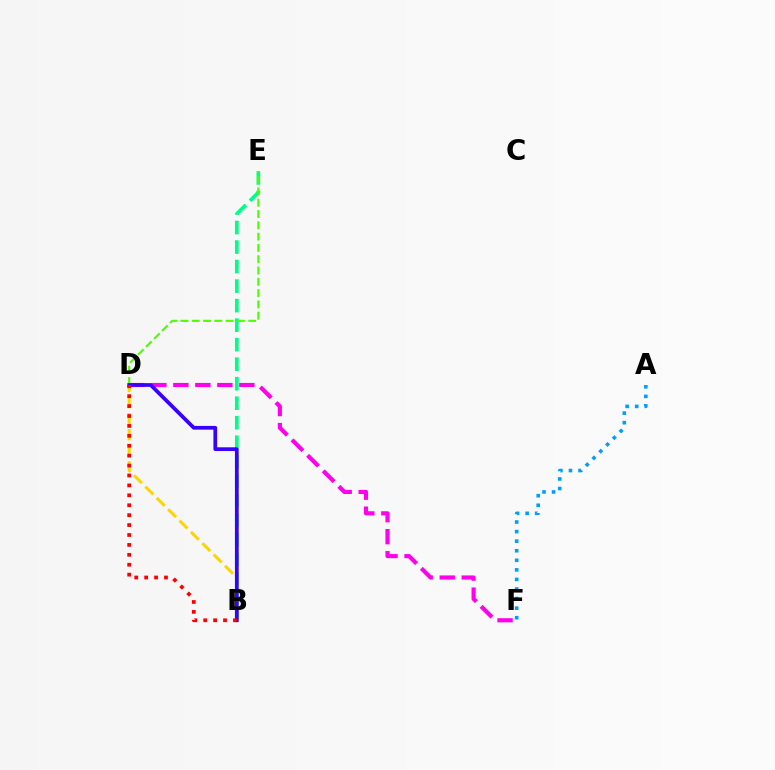{('D', 'F'): [{'color': '#ff00ed', 'line_style': 'dashed', 'thickness': 2.99}], ('A', 'F'): [{'color': '#009eff', 'line_style': 'dotted', 'thickness': 2.6}], ('B', 'D'): [{'color': '#ffd500', 'line_style': 'dashed', 'thickness': 2.18}, {'color': '#3700ff', 'line_style': 'solid', 'thickness': 2.69}, {'color': '#ff0000', 'line_style': 'dotted', 'thickness': 2.69}], ('B', 'E'): [{'color': '#00ff86', 'line_style': 'dashed', 'thickness': 2.65}], ('D', 'E'): [{'color': '#4fff00', 'line_style': 'dashed', 'thickness': 1.53}]}